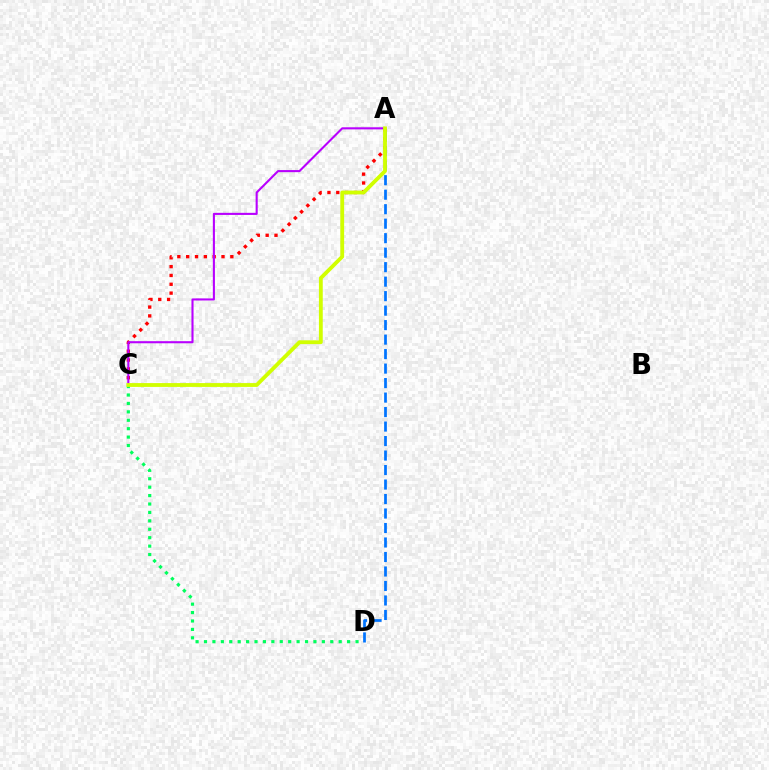{('A', 'C'): [{'color': '#ff0000', 'line_style': 'dotted', 'thickness': 2.4}, {'color': '#b900ff', 'line_style': 'solid', 'thickness': 1.51}, {'color': '#d1ff00', 'line_style': 'solid', 'thickness': 2.76}], ('A', 'D'): [{'color': '#0074ff', 'line_style': 'dashed', 'thickness': 1.97}], ('C', 'D'): [{'color': '#00ff5c', 'line_style': 'dotted', 'thickness': 2.29}]}